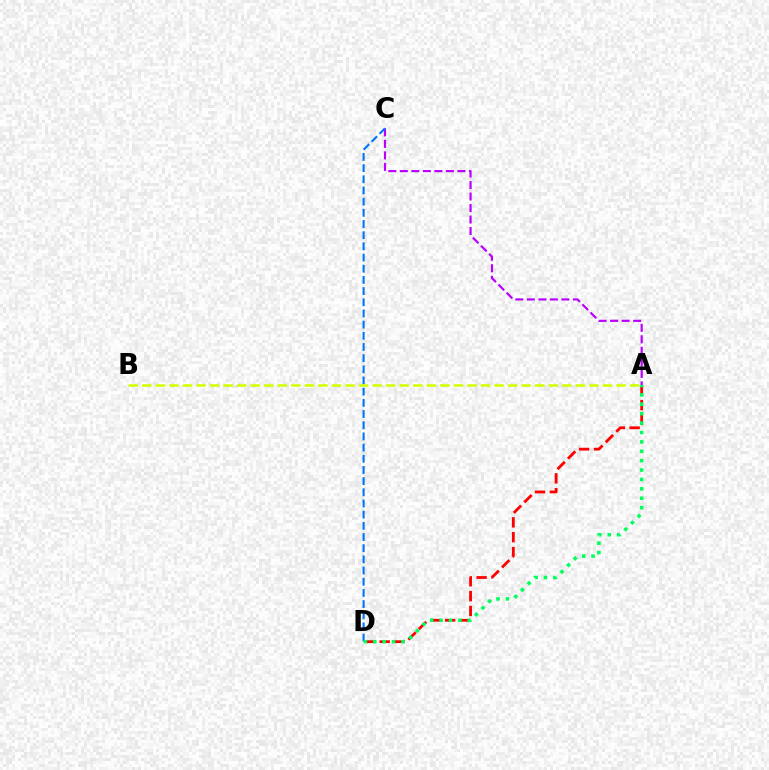{('A', 'C'): [{'color': '#b900ff', 'line_style': 'dashed', 'thickness': 1.56}], ('C', 'D'): [{'color': '#0074ff', 'line_style': 'dashed', 'thickness': 1.52}], ('A', 'D'): [{'color': '#ff0000', 'line_style': 'dashed', 'thickness': 2.02}, {'color': '#00ff5c', 'line_style': 'dotted', 'thickness': 2.55}], ('A', 'B'): [{'color': '#d1ff00', 'line_style': 'dashed', 'thickness': 1.84}]}